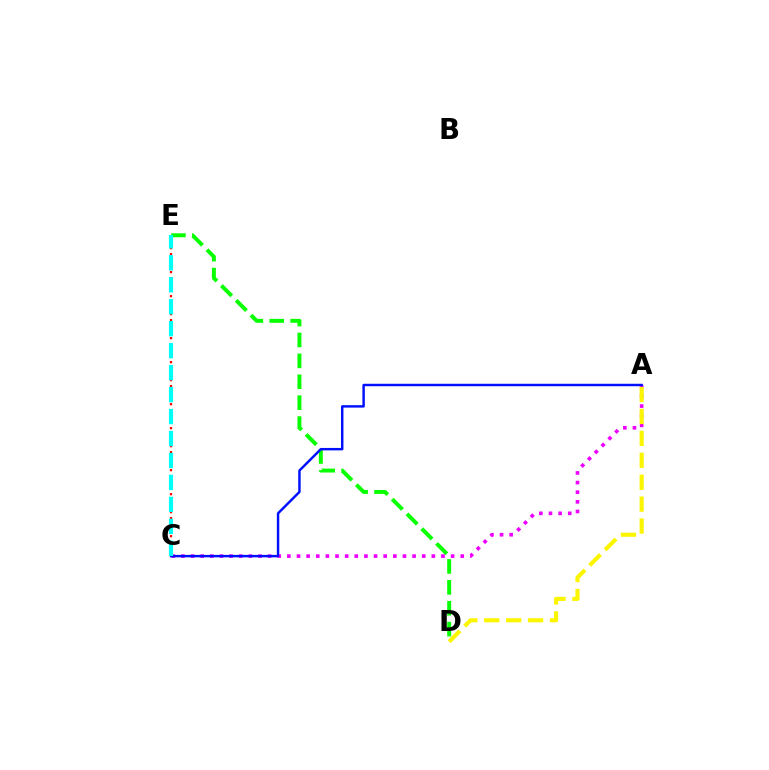{('D', 'E'): [{'color': '#08ff00', 'line_style': 'dashed', 'thickness': 2.84}], ('A', 'C'): [{'color': '#ee00ff', 'line_style': 'dotted', 'thickness': 2.62}, {'color': '#0010ff', 'line_style': 'solid', 'thickness': 1.76}], ('A', 'D'): [{'color': '#fcf500', 'line_style': 'dashed', 'thickness': 2.98}], ('C', 'E'): [{'color': '#ff0000', 'line_style': 'dotted', 'thickness': 1.63}, {'color': '#00fff6', 'line_style': 'dashed', 'thickness': 2.98}]}